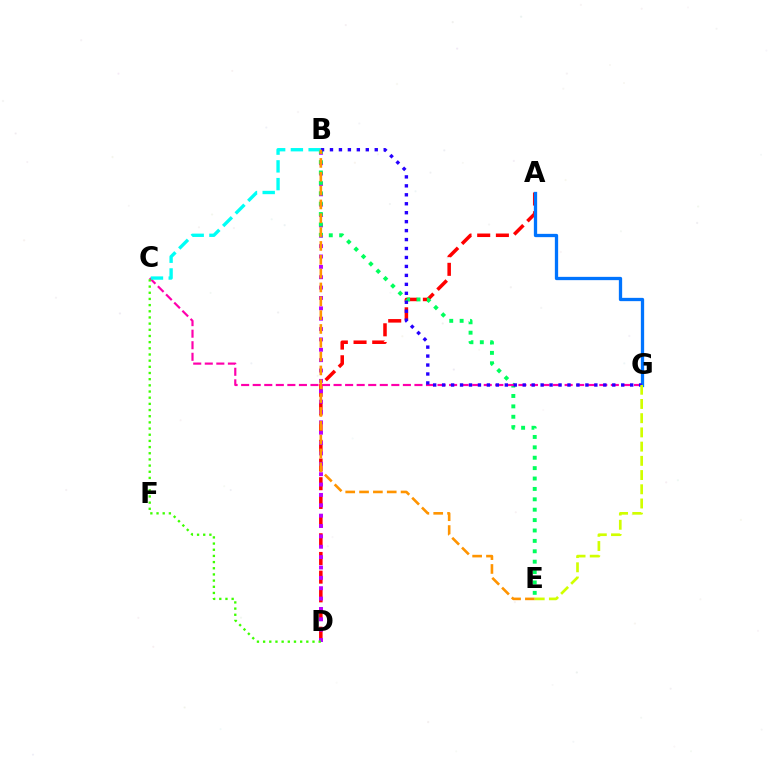{('A', 'D'): [{'color': '#ff0000', 'line_style': 'dashed', 'thickness': 2.54}], ('B', 'D'): [{'color': '#b900ff', 'line_style': 'dotted', 'thickness': 2.82}], ('A', 'G'): [{'color': '#0074ff', 'line_style': 'solid', 'thickness': 2.37}], ('B', 'E'): [{'color': '#00ff5c', 'line_style': 'dotted', 'thickness': 2.82}, {'color': '#ff9400', 'line_style': 'dashed', 'thickness': 1.88}], ('C', 'G'): [{'color': '#ff00ac', 'line_style': 'dashed', 'thickness': 1.57}], ('B', 'C'): [{'color': '#00fff6', 'line_style': 'dashed', 'thickness': 2.41}], ('C', 'D'): [{'color': '#3dff00', 'line_style': 'dotted', 'thickness': 1.68}], ('B', 'G'): [{'color': '#2500ff', 'line_style': 'dotted', 'thickness': 2.43}], ('E', 'G'): [{'color': '#d1ff00', 'line_style': 'dashed', 'thickness': 1.93}]}